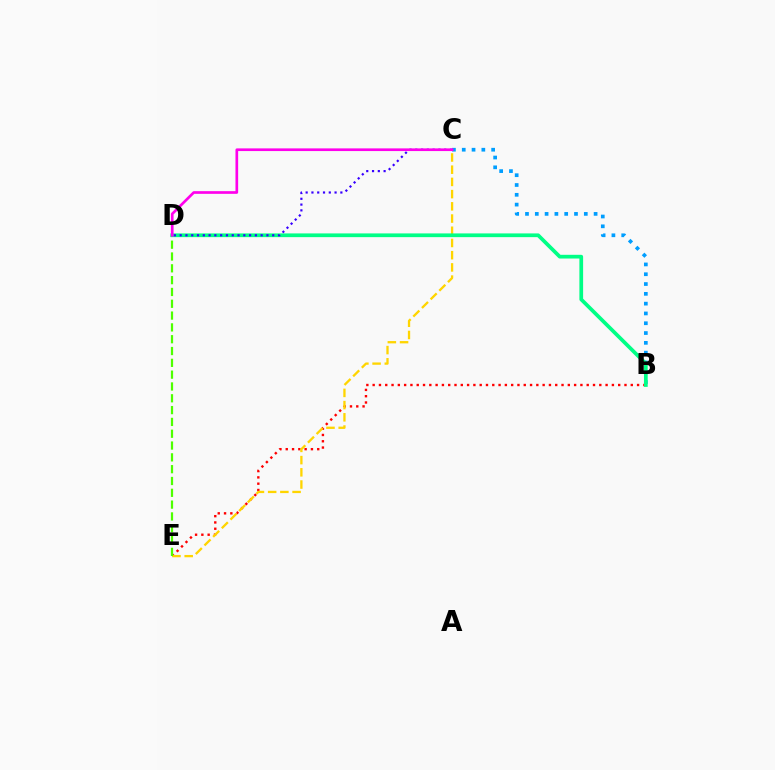{('B', 'E'): [{'color': '#ff0000', 'line_style': 'dotted', 'thickness': 1.71}], ('B', 'C'): [{'color': '#009eff', 'line_style': 'dotted', 'thickness': 2.66}], ('C', 'E'): [{'color': '#ffd500', 'line_style': 'dashed', 'thickness': 1.66}], ('D', 'E'): [{'color': '#4fff00', 'line_style': 'dashed', 'thickness': 1.61}], ('B', 'D'): [{'color': '#00ff86', 'line_style': 'solid', 'thickness': 2.68}], ('C', 'D'): [{'color': '#3700ff', 'line_style': 'dotted', 'thickness': 1.57}, {'color': '#ff00ed', 'line_style': 'solid', 'thickness': 1.93}]}